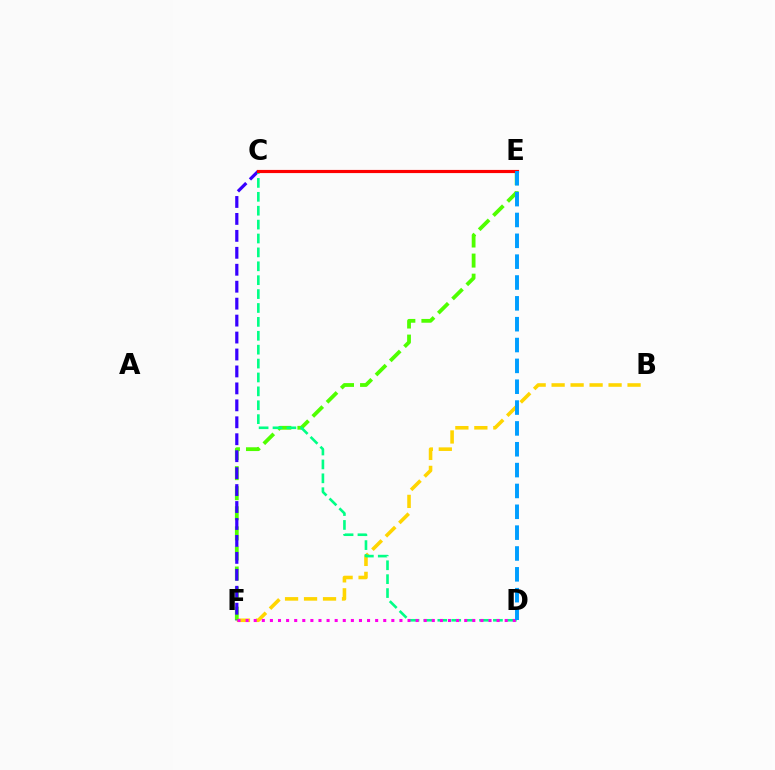{('B', 'F'): [{'color': '#ffd500', 'line_style': 'dashed', 'thickness': 2.58}], ('E', 'F'): [{'color': '#4fff00', 'line_style': 'dashed', 'thickness': 2.73}], ('C', 'F'): [{'color': '#3700ff', 'line_style': 'dashed', 'thickness': 2.3}], ('C', 'D'): [{'color': '#00ff86', 'line_style': 'dashed', 'thickness': 1.89}], ('C', 'E'): [{'color': '#ff0000', 'line_style': 'solid', 'thickness': 2.28}], ('D', 'F'): [{'color': '#ff00ed', 'line_style': 'dotted', 'thickness': 2.2}], ('D', 'E'): [{'color': '#009eff', 'line_style': 'dashed', 'thickness': 2.83}]}